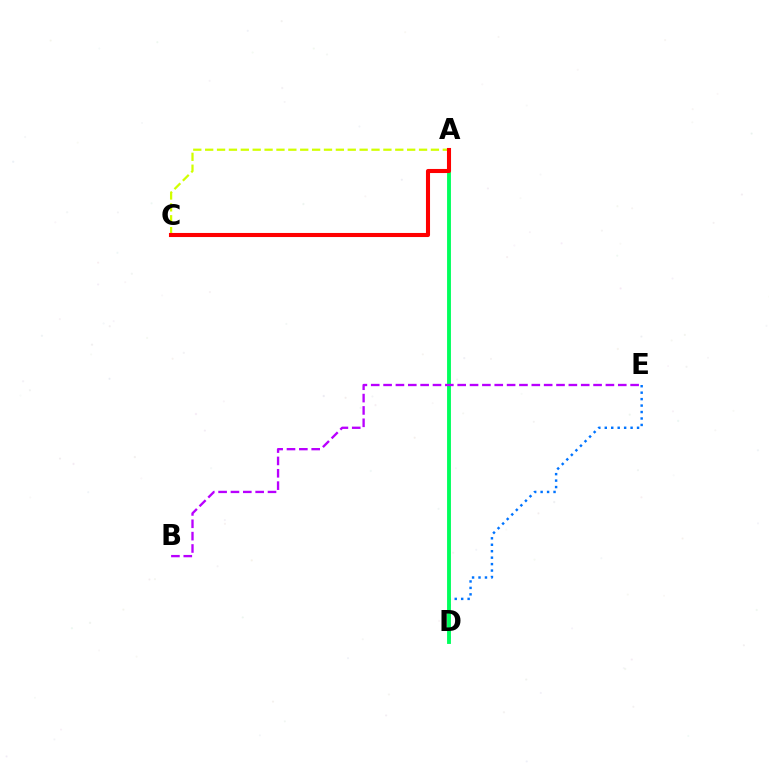{('D', 'E'): [{'color': '#0074ff', 'line_style': 'dotted', 'thickness': 1.75}], ('A', 'D'): [{'color': '#00ff5c', 'line_style': 'solid', 'thickness': 2.78}], ('A', 'C'): [{'color': '#d1ff00', 'line_style': 'dashed', 'thickness': 1.61}, {'color': '#ff0000', 'line_style': 'solid', 'thickness': 2.94}], ('B', 'E'): [{'color': '#b900ff', 'line_style': 'dashed', 'thickness': 1.68}]}